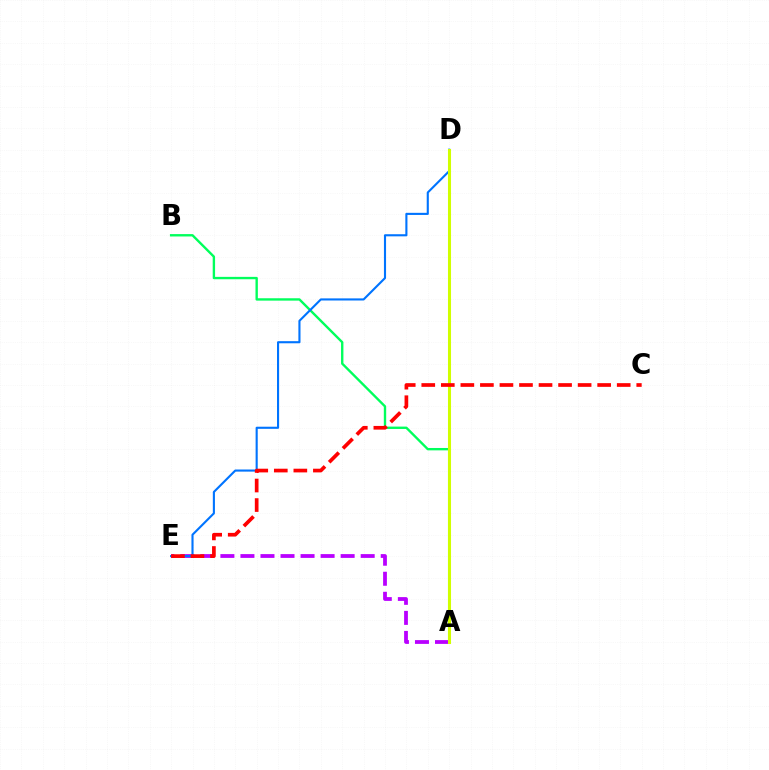{('A', 'B'): [{'color': '#00ff5c', 'line_style': 'solid', 'thickness': 1.71}], ('A', 'E'): [{'color': '#b900ff', 'line_style': 'dashed', 'thickness': 2.72}], ('D', 'E'): [{'color': '#0074ff', 'line_style': 'solid', 'thickness': 1.52}], ('A', 'D'): [{'color': '#d1ff00', 'line_style': 'solid', 'thickness': 2.2}], ('C', 'E'): [{'color': '#ff0000', 'line_style': 'dashed', 'thickness': 2.65}]}